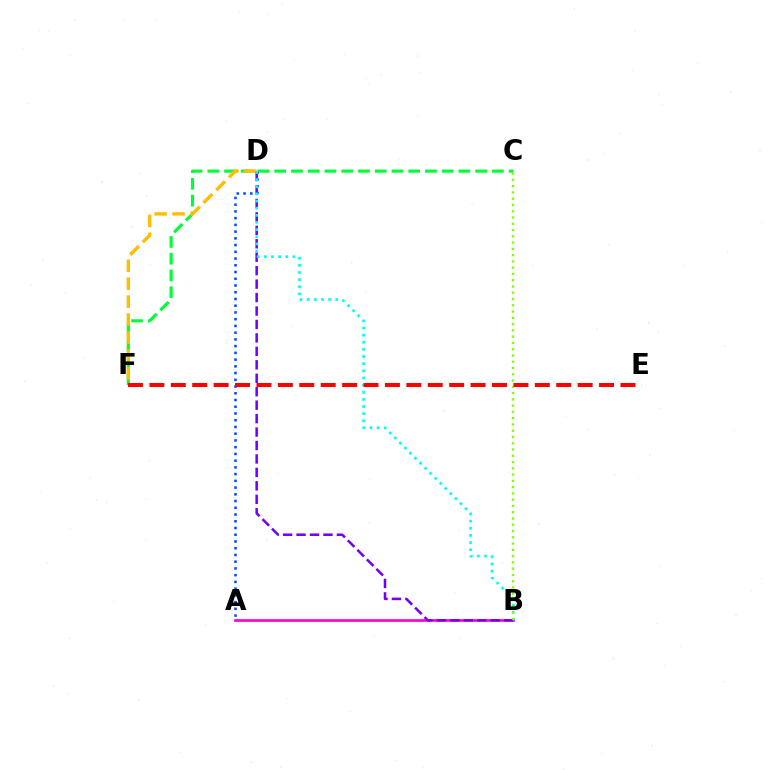{('A', 'B'): [{'color': '#ff00cf', 'line_style': 'solid', 'thickness': 1.92}], ('C', 'F'): [{'color': '#00ff39', 'line_style': 'dashed', 'thickness': 2.27}], ('D', 'F'): [{'color': '#ffbd00', 'line_style': 'dashed', 'thickness': 2.43}], ('B', 'D'): [{'color': '#7200ff', 'line_style': 'dashed', 'thickness': 1.83}, {'color': '#00fff6', 'line_style': 'dotted', 'thickness': 1.94}], ('A', 'D'): [{'color': '#004bff', 'line_style': 'dotted', 'thickness': 1.83}], ('B', 'C'): [{'color': '#84ff00', 'line_style': 'dotted', 'thickness': 1.7}], ('E', 'F'): [{'color': '#ff0000', 'line_style': 'dashed', 'thickness': 2.91}]}